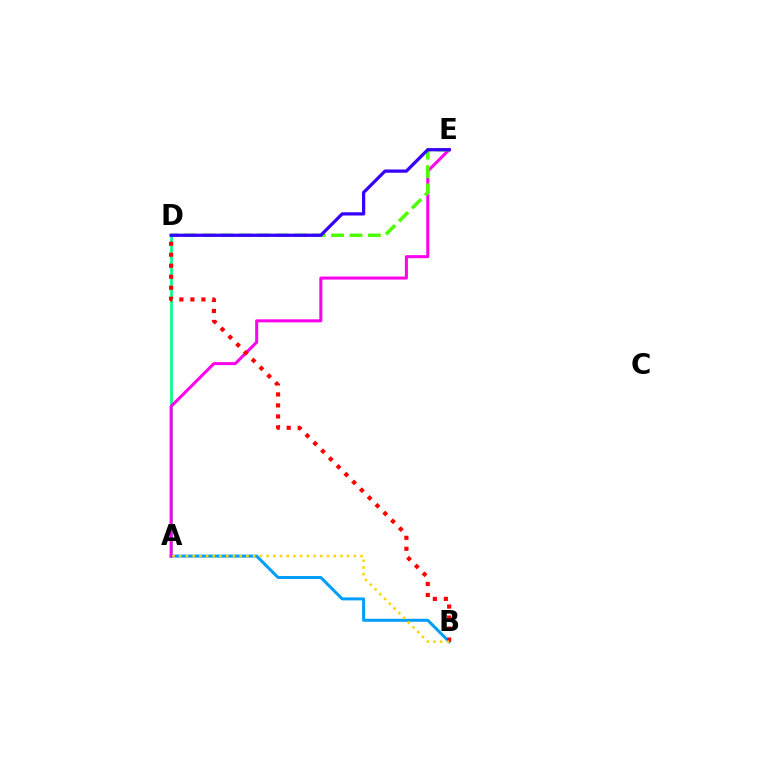{('A', 'D'): [{'color': '#00ff86', 'line_style': 'solid', 'thickness': 1.93}], ('A', 'B'): [{'color': '#009eff', 'line_style': 'solid', 'thickness': 2.16}, {'color': '#ffd500', 'line_style': 'dotted', 'thickness': 1.82}], ('A', 'E'): [{'color': '#ff00ed', 'line_style': 'solid', 'thickness': 2.18}], ('B', 'D'): [{'color': '#ff0000', 'line_style': 'dotted', 'thickness': 2.99}], ('D', 'E'): [{'color': '#4fff00', 'line_style': 'dashed', 'thickness': 2.5}, {'color': '#3700ff', 'line_style': 'solid', 'thickness': 2.35}]}